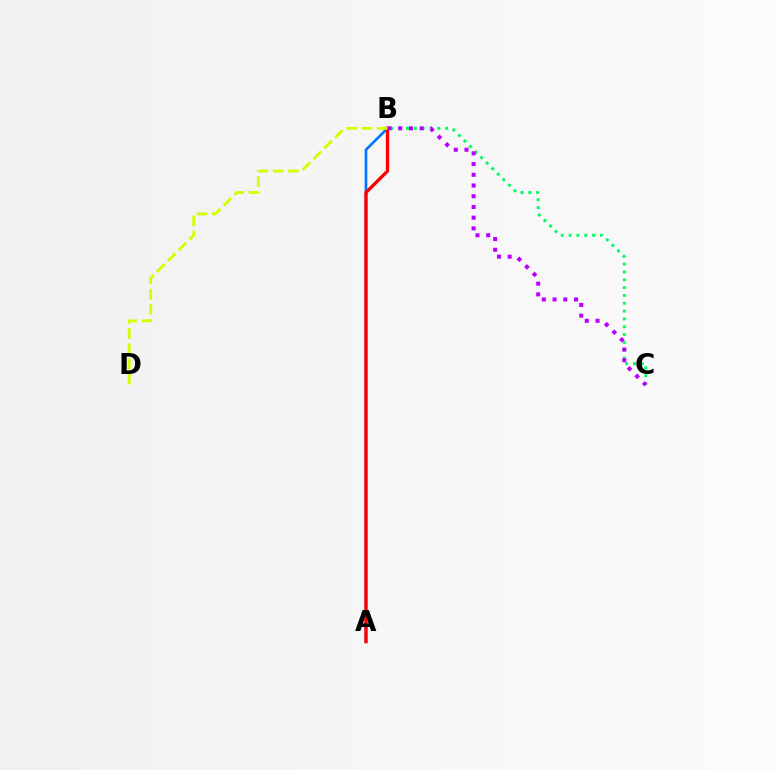{('B', 'C'): [{'color': '#00ff5c', 'line_style': 'dotted', 'thickness': 2.13}, {'color': '#b900ff', 'line_style': 'dotted', 'thickness': 2.91}], ('A', 'B'): [{'color': '#0074ff', 'line_style': 'solid', 'thickness': 1.91}, {'color': '#ff0000', 'line_style': 'solid', 'thickness': 2.38}], ('B', 'D'): [{'color': '#d1ff00', 'line_style': 'dashed', 'thickness': 2.07}]}